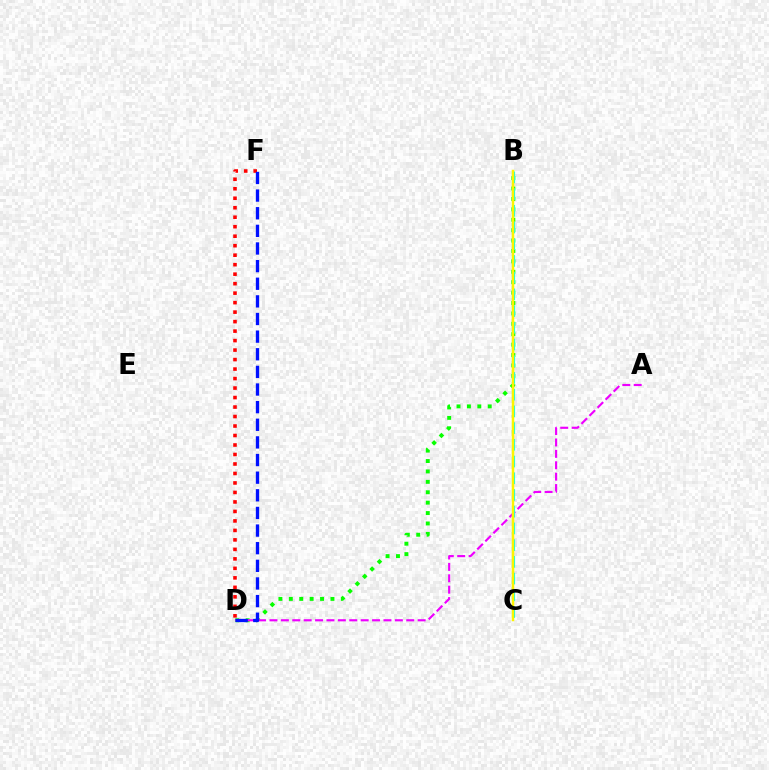{('B', 'D'): [{'color': '#08ff00', 'line_style': 'dotted', 'thickness': 2.83}], ('A', 'D'): [{'color': '#ee00ff', 'line_style': 'dashed', 'thickness': 1.55}], ('D', 'F'): [{'color': '#ff0000', 'line_style': 'dotted', 'thickness': 2.58}, {'color': '#0010ff', 'line_style': 'dashed', 'thickness': 2.4}], ('B', 'C'): [{'color': '#00fff6', 'line_style': 'dashed', 'thickness': 2.27}, {'color': '#fcf500', 'line_style': 'solid', 'thickness': 1.79}]}